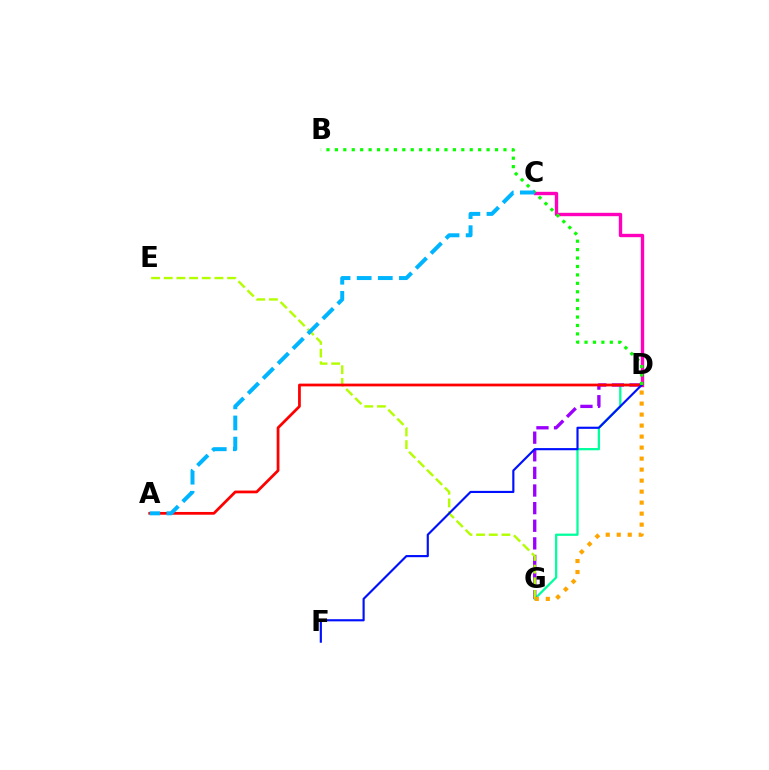{('D', 'G'): [{'color': '#00ff9d', 'line_style': 'solid', 'thickness': 1.63}, {'color': '#9b00ff', 'line_style': 'dashed', 'thickness': 2.39}, {'color': '#ffa500', 'line_style': 'dotted', 'thickness': 2.99}], ('C', 'D'): [{'color': '#ff00bd', 'line_style': 'solid', 'thickness': 2.43}], ('E', 'G'): [{'color': '#b3ff00', 'line_style': 'dashed', 'thickness': 1.72}], ('A', 'D'): [{'color': '#ff0000', 'line_style': 'solid', 'thickness': 1.98}], ('D', 'F'): [{'color': '#0010ff', 'line_style': 'solid', 'thickness': 1.55}], ('B', 'D'): [{'color': '#08ff00', 'line_style': 'dotted', 'thickness': 2.29}], ('A', 'C'): [{'color': '#00b5ff', 'line_style': 'dashed', 'thickness': 2.87}]}